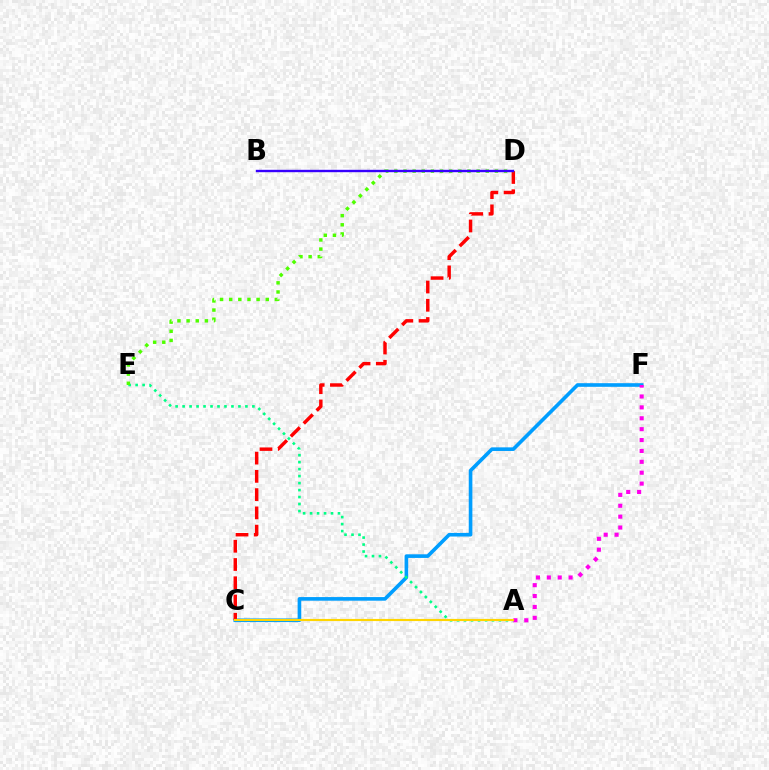{('C', 'F'): [{'color': '#009eff', 'line_style': 'solid', 'thickness': 2.61}], ('C', 'D'): [{'color': '#ff0000', 'line_style': 'dashed', 'thickness': 2.48}], ('A', 'E'): [{'color': '#00ff86', 'line_style': 'dotted', 'thickness': 1.9}], ('D', 'E'): [{'color': '#4fff00', 'line_style': 'dotted', 'thickness': 2.48}], ('A', 'F'): [{'color': '#ff00ed', 'line_style': 'dotted', 'thickness': 2.96}], ('B', 'D'): [{'color': '#3700ff', 'line_style': 'solid', 'thickness': 1.71}], ('A', 'C'): [{'color': '#ffd500', 'line_style': 'solid', 'thickness': 1.54}]}